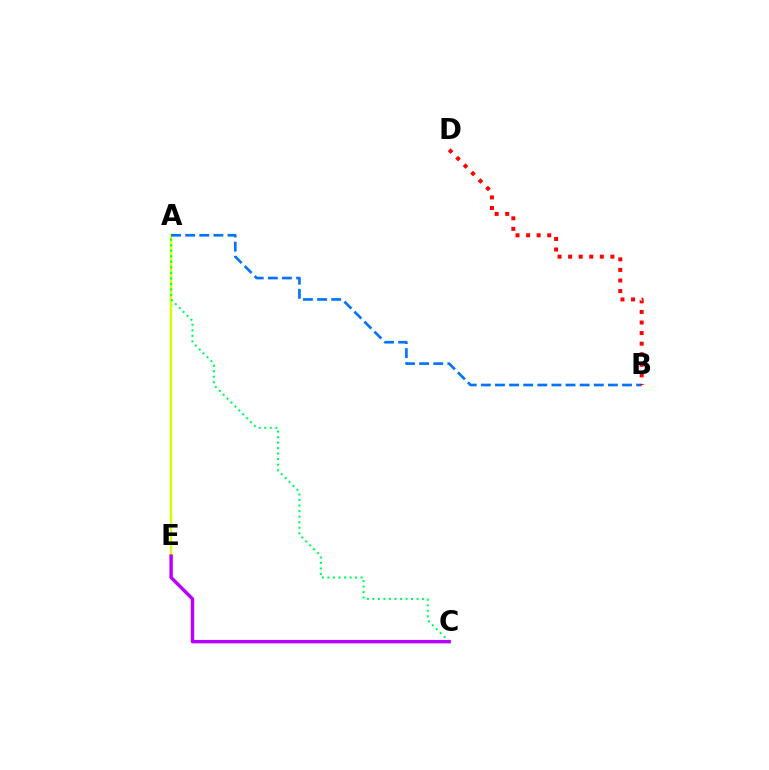{('A', 'E'): [{'color': '#d1ff00', 'line_style': 'solid', 'thickness': 1.74}], ('A', 'C'): [{'color': '#00ff5c', 'line_style': 'dotted', 'thickness': 1.5}], ('A', 'B'): [{'color': '#0074ff', 'line_style': 'dashed', 'thickness': 1.92}], ('B', 'D'): [{'color': '#ff0000', 'line_style': 'dotted', 'thickness': 2.87}], ('C', 'E'): [{'color': '#b900ff', 'line_style': 'solid', 'thickness': 2.48}]}